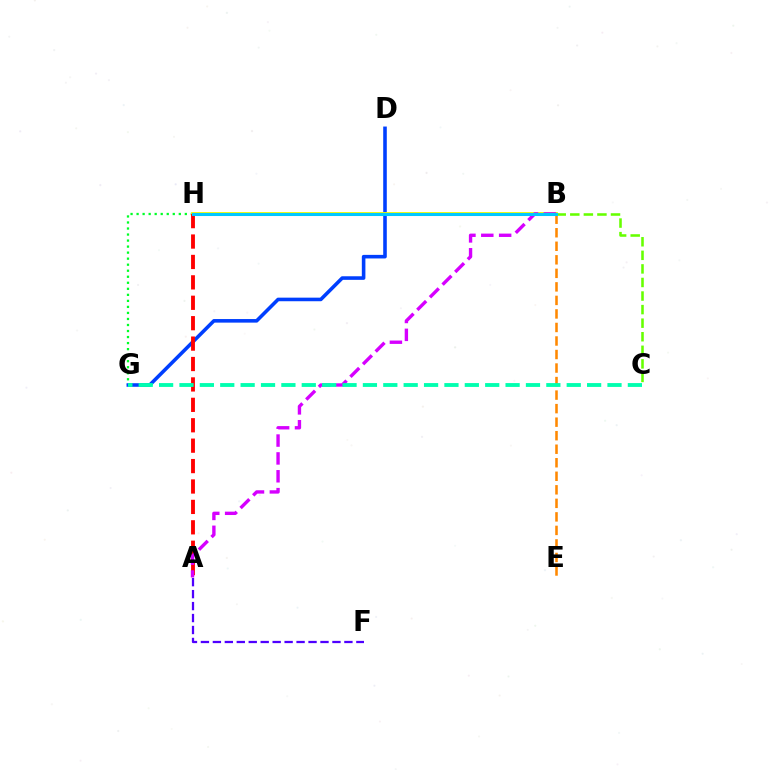{('G', 'H'): [{'color': '#00ff27', 'line_style': 'dotted', 'thickness': 1.64}], ('B', 'C'): [{'color': '#66ff00', 'line_style': 'dashed', 'thickness': 1.84}], ('D', 'G'): [{'color': '#003fff', 'line_style': 'solid', 'thickness': 2.58}], ('B', 'H'): [{'color': '#ff00a0', 'line_style': 'solid', 'thickness': 1.77}, {'color': '#eeff00', 'line_style': 'solid', 'thickness': 2.75}, {'color': '#00c7ff', 'line_style': 'solid', 'thickness': 2.2}], ('A', 'F'): [{'color': '#4f00ff', 'line_style': 'dashed', 'thickness': 1.62}], ('A', 'H'): [{'color': '#ff0000', 'line_style': 'dashed', 'thickness': 2.77}], ('B', 'E'): [{'color': '#ff8800', 'line_style': 'dashed', 'thickness': 1.84}], ('A', 'B'): [{'color': '#d600ff', 'line_style': 'dashed', 'thickness': 2.43}], ('C', 'G'): [{'color': '#00ffaf', 'line_style': 'dashed', 'thickness': 2.77}]}